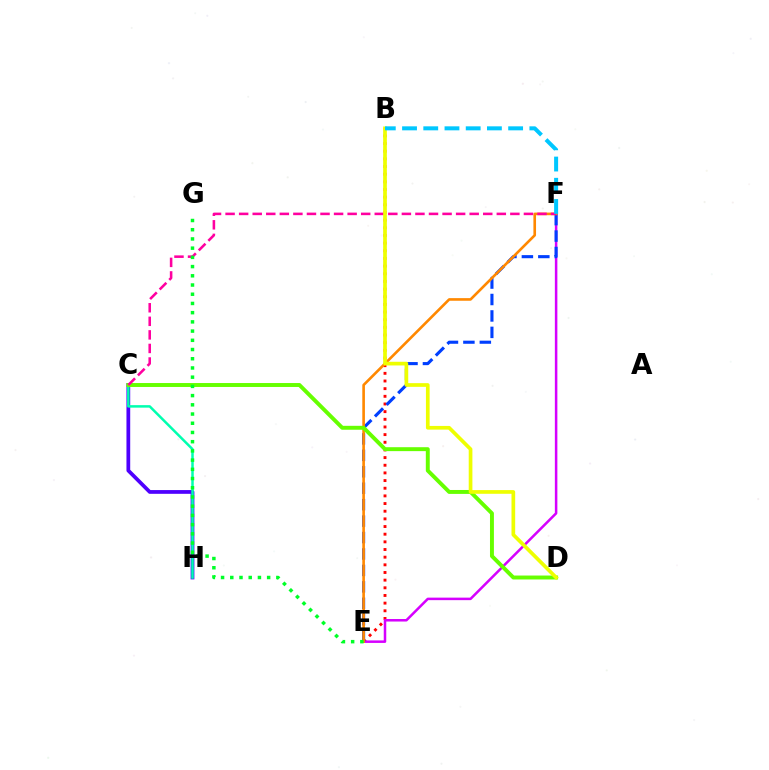{('C', 'H'): [{'color': '#4f00ff', 'line_style': 'solid', 'thickness': 2.7}, {'color': '#00ffaf', 'line_style': 'solid', 'thickness': 1.8}], ('B', 'E'): [{'color': '#ff0000', 'line_style': 'dotted', 'thickness': 2.08}], ('E', 'F'): [{'color': '#d600ff', 'line_style': 'solid', 'thickness': 1.81}, {'color': '#003fff', 'line_style': 'dashed', 'thickness': 2.23}, {'color': '#ff8800', 'line_style': 'solid', 'thickness': 1.89}], ('C', 'D'): [{'color': '#66ff00', 'line_style': 'solid', 'thickness': 2.83}], ('C', 'F'): [{'color': '#ff00a0', 'line_style': 'dashed', 'thickness': 1.84}], ('E', 'G'): [{'color': '#00ff27', 'line_style': 'dotted', 'thickness': 2.5}], ('B', 'D'): [{'color': '#eeff00', 'line_style': 'solid', 'thickness': 2.66}], ('B', 'F'): [{'color': '#00c7ff', 'line_style': 'dashed', 'thickness': 2.88}]}